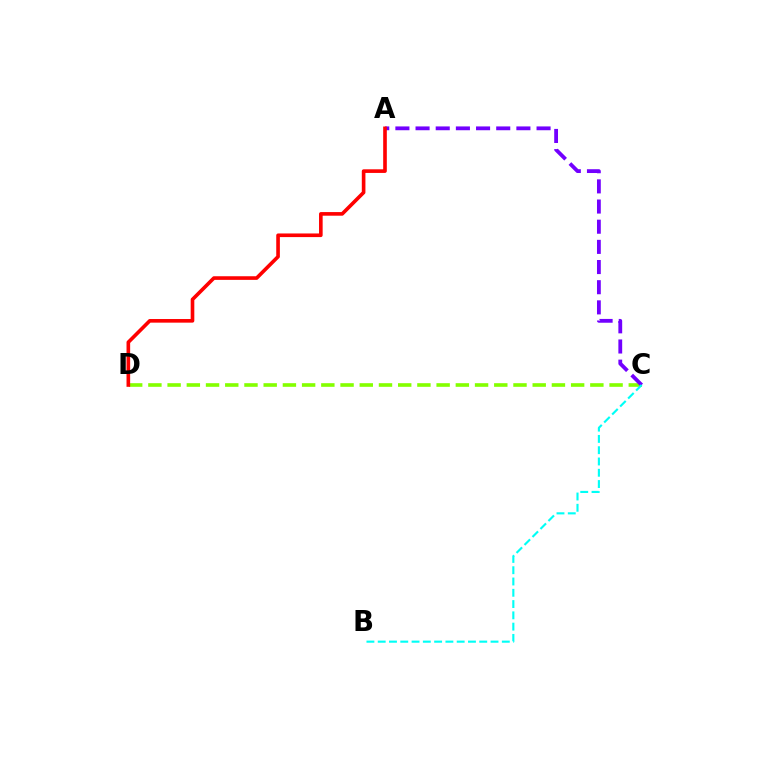{('C', 'D'): [{'color': '#84ff00', 'line_style': 'dashed', 'thickness': 2.61}], ('A', 'C'): [{'color': '#7200ff', 'line_style': 'dashed', 'thickness': 2.74}], ('A', 'D'): [{'color': '#ff0000', 'line_style': 'solid', 'thickness': 2.61}], ('B', 'C'): [{'color': '#00fff6', 'line_style': 'dashed', 'thickness': 1.53}]}